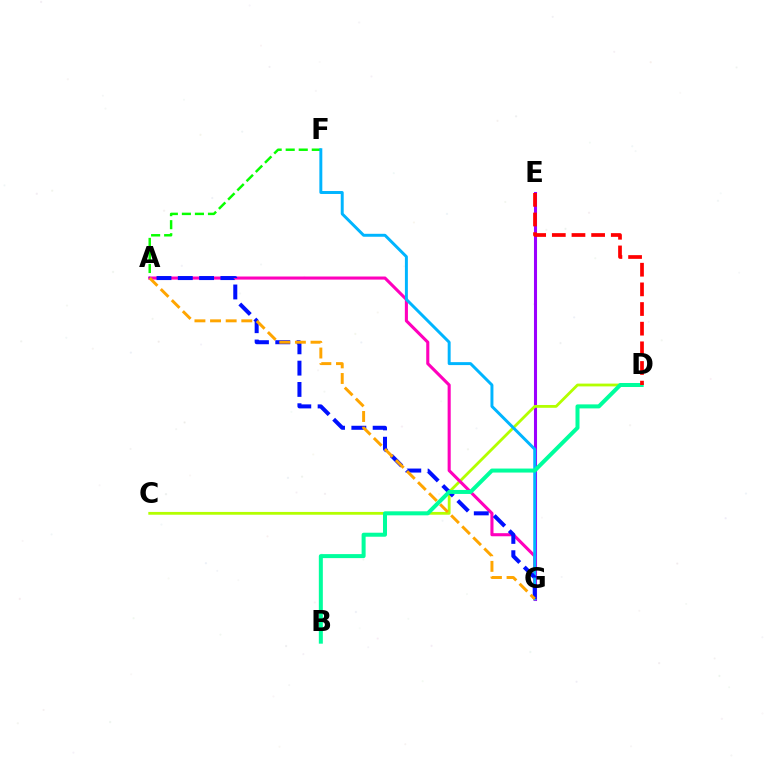{('E', 'G'): [{'color': '#9b00ff', 'line_style': 'solid', 'thickness': 2.21}], ('A', 'F'): [{'color': '#08ff00', 'line_style': 'dashed', 'thickness': 1.77}], ('C', 'D'): [{'color': '#b3ff00', 'line_style': 'solid', 'thickness': 2.01}], ('A', 'G'): [{'color': '#ff00bd', 'line_style': 'solid', 'thickness': 2.22}, {'color': '#0010ff', 'line_style': 'dashed', 'thickness': 2.89}, {'color': '#ffa500', 'line_style': 'dashed', 'thickness': 2.12}], ('F', 'G'): [{'color': '#00b5ff', 'line_style': 'solid', 'thickness': 2.12}], ('B', 'D'): [{'color': '#00ff9d', 'line_style': 'solid', 'thickness': 2.89}], ('D', 'E'): [{'color': '#ff0000', 'line_style': 'dashed', 'thickness': 2.67}]}